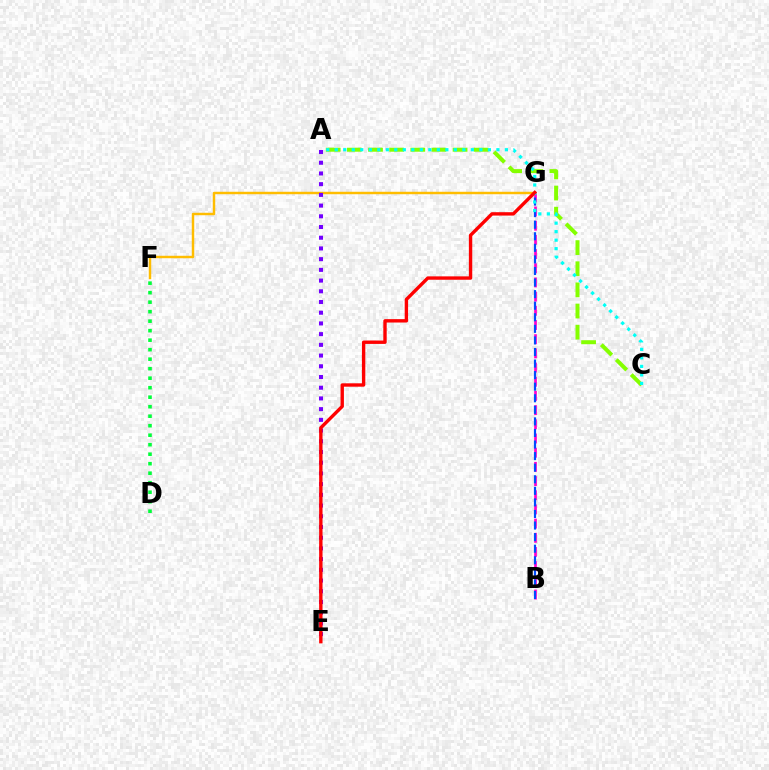{('F', 'G'): [{'color': '#ffbd00', 'line_style': 'solid', 'thickness': 1.76}], ('A', 'E'): [{'color': '#7200ff', 'line_style': 'dotted', 'thickness': 2.91}], ('A', 'C'): [{'color': '#84ff00', 'line_style': 'dashed', 'thickness': 2.87}, {'color': '#00fff6', 'line_style': 'dotted', 'thickness': 2.31}], ('B', 'G'): [{'color': '#ff00cf', 'line_style': 'dashed', 'thickness': 1.93}, {'color': '#004bff', 'line_style': 'dashed', 'thickness': 1.57}], ('D', 'F'): [{'color': '#00ff39', 'line_style': 'dotted', 'thickness': 2.58}], ('E', 'G'): [{'color': '#ff0000', 'line_style': 'solid', 'thickness': 2.43}]}